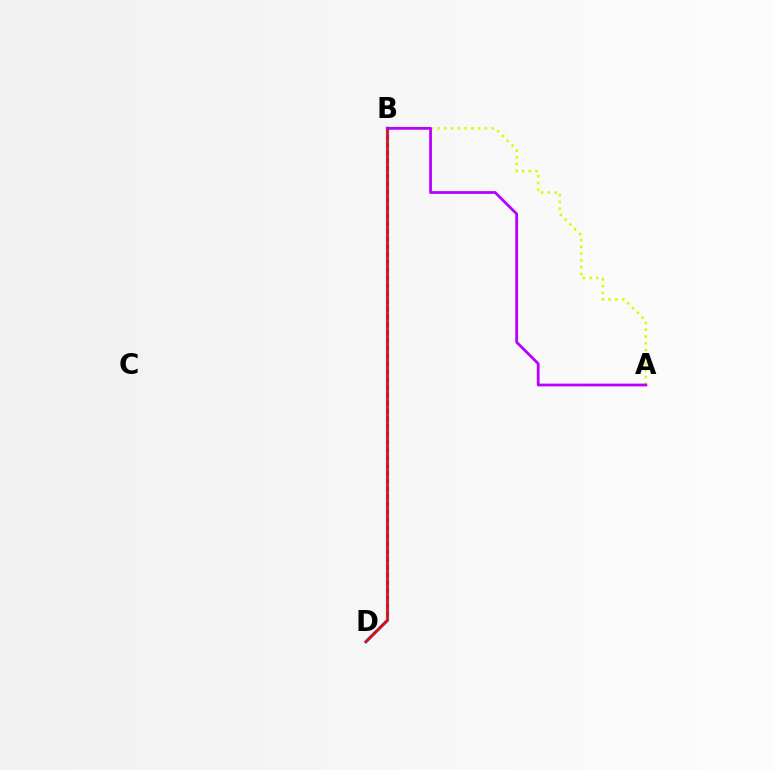{('B', 'D'): [{'color': '#0074ff', 'line_style': 'solid', 'thickness': 2.29}, {'color': '#00ff5c', 'line_style': 'dotted', 'thickness': 2.12}, {'color': '#ff0000', 'line_style': 'solid', 'thickness': 1.75}], ('A', 'B'): [{'color': '#d1ff00', 'line_style': 'dotted', 'thickness': 1.83}, {'color': '#b900ff', 'line_style': 'solid', 'thickness': 2.0}]}